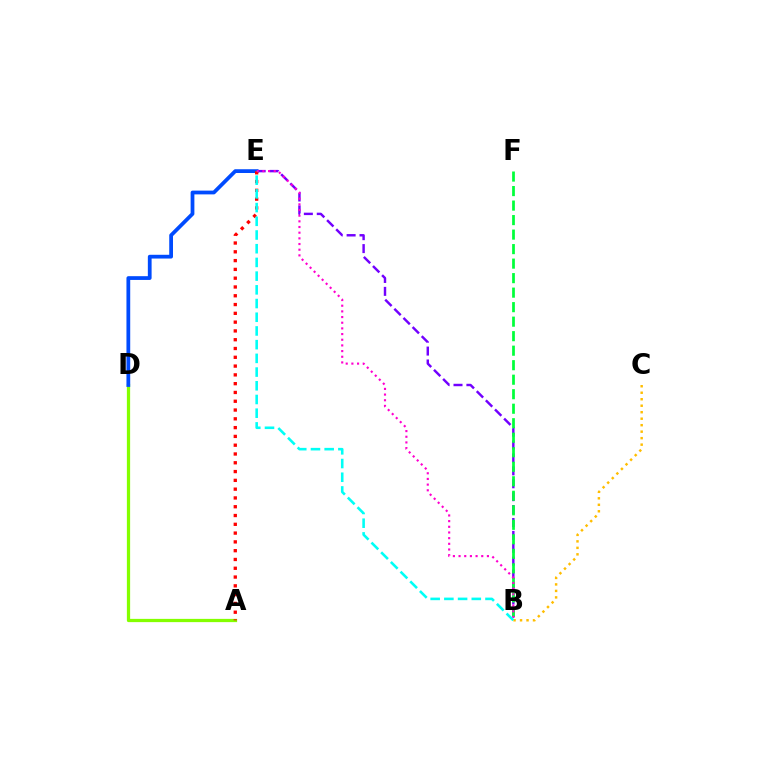{('A', 'D'): [{'color': '#84ff00', 'line_style': 'solid', 'thickness': 2.34}], ('B', 'E'): [{'color': '#7200ff', 'line_style': 'dashed', 'thickness': 1.75}, {'color': '#ff00cf', 'line_style': 'dotted', 'thickness': 1.54}, {'color': '#00fff6', 'line_style': 'dashed', 'thickness': 1.86}], ('B', 'C'): [{'color': '#ffbd00', 'line_style': 'dotted', 'thickness': 1.76}], ('B', 'F'): [{'color': '#00ff39', 'line_style': 'dashed', 'thickness': 1.97}], ('D', 'E'): [{'color': '#004bff', 'line_style': 'solid', 'thickness': 2.71}], ('A', 'E'): [{'color': '#ff0000', 'line_style': 'dotted', 'thickness': 2.39}]}